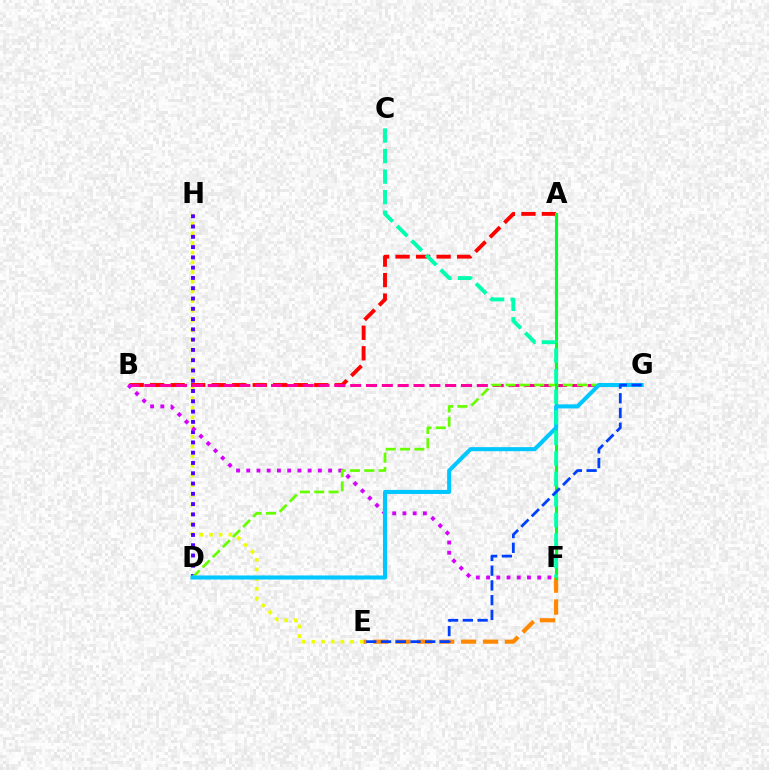{('E', 'H'): [{'color': '#eeff00', 'line_style': 'dotted', 'thickness': 2.63}], ('D', 'H'): [{'color': '#4f00ff', 'line_style': 'dotted', 'thickness': 2.79}], ('A', 'B'): [{'color': '#ff0000', 'line_style': 'dashed', 'thickness': 2.79}], ('E', 'F'): [{'color': '#ff8800', 'line_style': 'dashed', 'thickness': 2.98}], ('B', 'G'): [{'color': '#ff00a0', 'line_style': 'dashed', 'thickness': 2.15}], ('B', 'F'): [{'color': '#d600ff', 'line_style': 'dotted', 'thickness': 2.78}], ('D', 'G'): [{'color': '#66ff00', 'line_style': 'dashed', 'thickness': 1.94}, {'color': '#00c7ff', 'line_style': 'solid', 'thickness': 2.92}], ('A', 'F'): [{'color': '#00ff27', 'line_style': 'solid', 'thickness': 2.23}], ('C', 'F'): [{'color': '#00ffaf', 'line_style': 'dashed', 'thickness': 2.79}], ('E', 'G'): [{'color': '#003fff', 'line_style': 'dashed', 'thickness': 2.0}]}